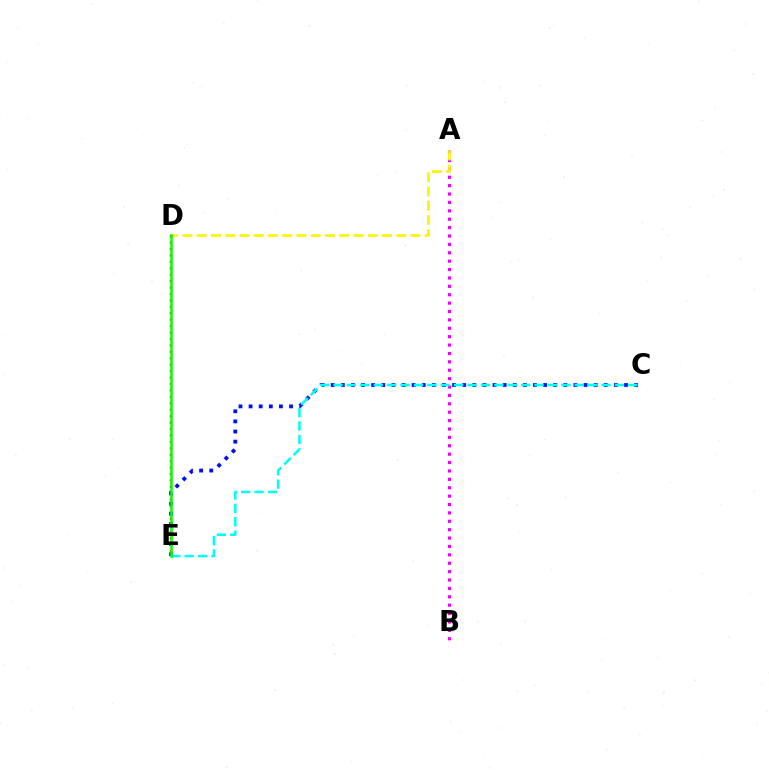{('D', 'E'): [{'color': '#ff0000', 'line_style': 'dotted', 'thickness': 1.75}, {'color': '#08ff00', 'line_style': 'solid', 'thickness': 1.82}], ('A', 'B'): [{'color': '#ee00ff', 'line_style': 'dotted', 'thickness': 2.28}], ('C', 'E'): [{'color': '#0010ff', 'line_style': 'dotted', 'thickness': 2.75}, {'color': '#00fff6', 'line_style': 'dashed', 'thickness': 1.82}], ('A', 'D'): [{'color': '#fcf500', 'line_style': 'dashed', 'thickness': 1.94}]}